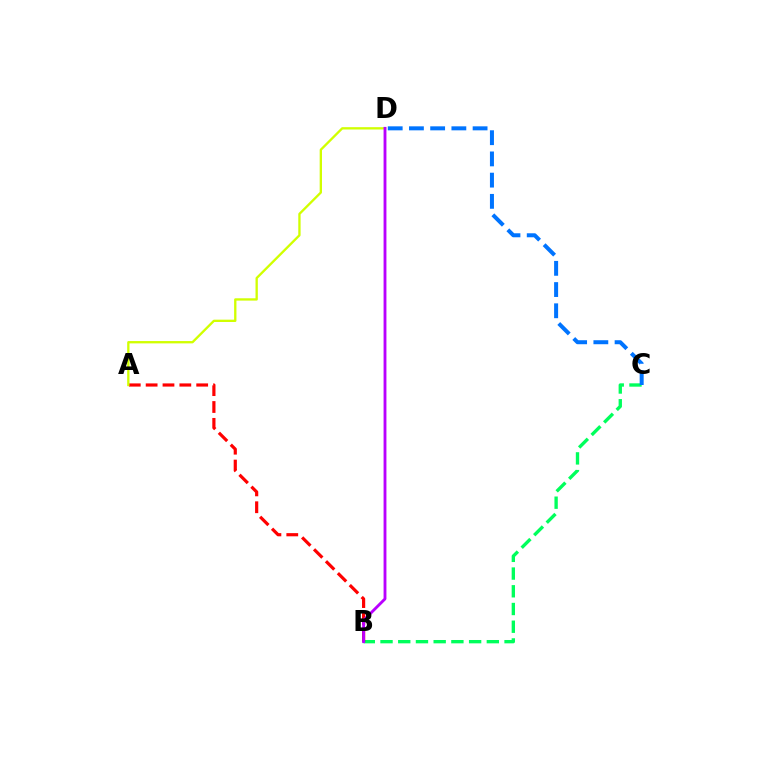{('B', 'C'): [{'color': '#00ff5c', 'line_style': 'dashed', 'thickness': 2.41}], ('A', 'B'): [{'color': '#ff0000', 'line_style': 'dashed', 'thickness': 2.29}], ('A', 'D'): [{'color': '#d1ff00', 'line_style': 'solid', 'thickness': 1.67}], ('B', 'D'): [{'color': '#b900ff', 'line_style': 'solid', 'thickness': 2.05}], ('C', 'D'): [{'color': '#0074ff', 'line_style': 'dashed', 'thickness': 2.88}]}